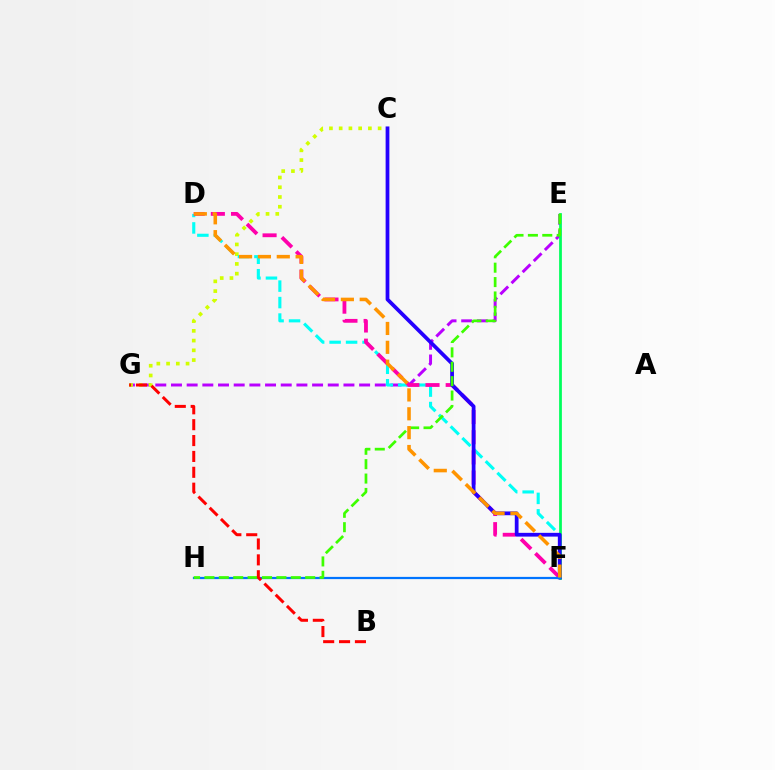{('E', 'G'): [{'color': '#b900ff', 'line_style': 'dashed', 'thickness': 2.13}], ('C', 'G'): [{'color': '#d1ff00', 'line_style': 'dotted', 'thickness': 2.65}], ('D', 'F'): [{'color': '#00fff6', 'line_style': 'dashed', 'thickness': 2.24}, {'color': '#ff00ac', 'line_style': 'dashed', 'thickness': 2.74}, {'color': '#ff9400', 'line_style': 'dashed', 'thickness': 2.56}], ('E', 'F'): [{'color': '#00ff5c', 'line_style': 'solid', 'thickness': 1.99}], ('C', 'F'): [{'color': '#2500ff', 'line_style': 'solid', 'thickness': 2.7}], ('F', 'H'): [{'color': '#0074ff', 'line_style': 'solid', 'thickness': 1.6}], ('E', 'H'): [{'color': '#3dff00', 'line_style': 'dashed', 'thickness': 1.96}], ('B', 'G'): [{'color': '#ff0000', 'line_style': 'dashed', 'thickness': 2.16}]}